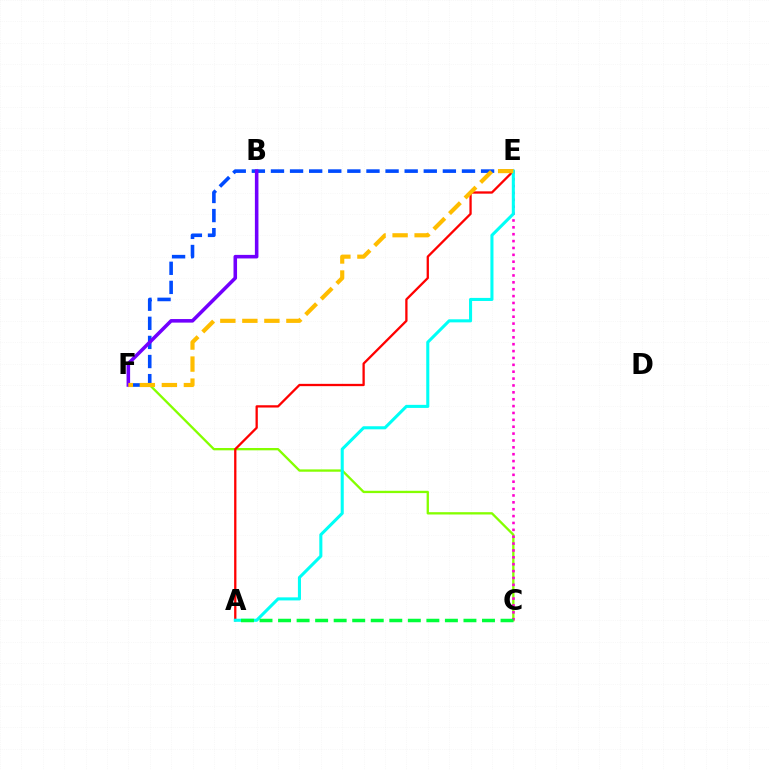{('C', 'F'): [{'color': '#84ff00', 'line_style': 'solid', 'thickness': 1.67}], ('C', 'E'): [{'color': '#ff00cf', 'line_style': 'dotted', 'thickness': 1.87}], ('E', 'F'): [{'color': '#004bff', 'line_style': 'dashed', 'thickness': 2.59}, {'color': '#ffbd00', 'line_style': 'dashed', 'thickness': 2.99}], ('A', 'E'): [{'color': '#ff0000', 'line_style': 'solid', 'thickness': 1.65}, {'color': '#00fff6', 'line_style': 'solid', 'thickness': 2.21}], ('B', 'F'): [{'color': '#7200ff', 'line_style': 'solid', 'thickness': 2.56}], ('A', 'C'): [{'color': '#00ff39', 'line_style': 'dashed', 'thickness': 2.52}]}